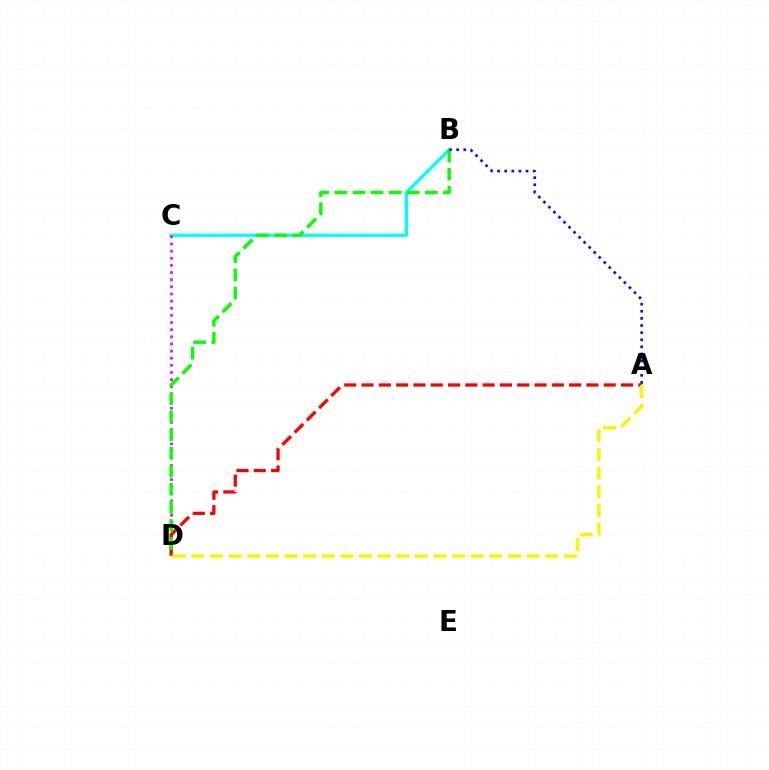{('B', 'C'): [{'color': '#00fff6', 'line_style': 'solid', 'thickness': 2.35}], ('C', 'D'): [{'color': '#ee00ff', 'line_style': 'dotted', 'thickness': 1.94}], ('A', 'D'): [{'color': '#ff0000', 'line_style': 'dashed', 'thickness': 2.35}, {'color': '#fcf500', 'line_style': 'dashed', 'thickness': 2.53}], ('B', 'D'): [{'color': '#08ff00', 'line_style': 'dashed', 'thickness': 2.46}], ('A', 'B'): [{'color': '#0010ff', 'line_style': 'dotted', 'thickness': 1.93}]}